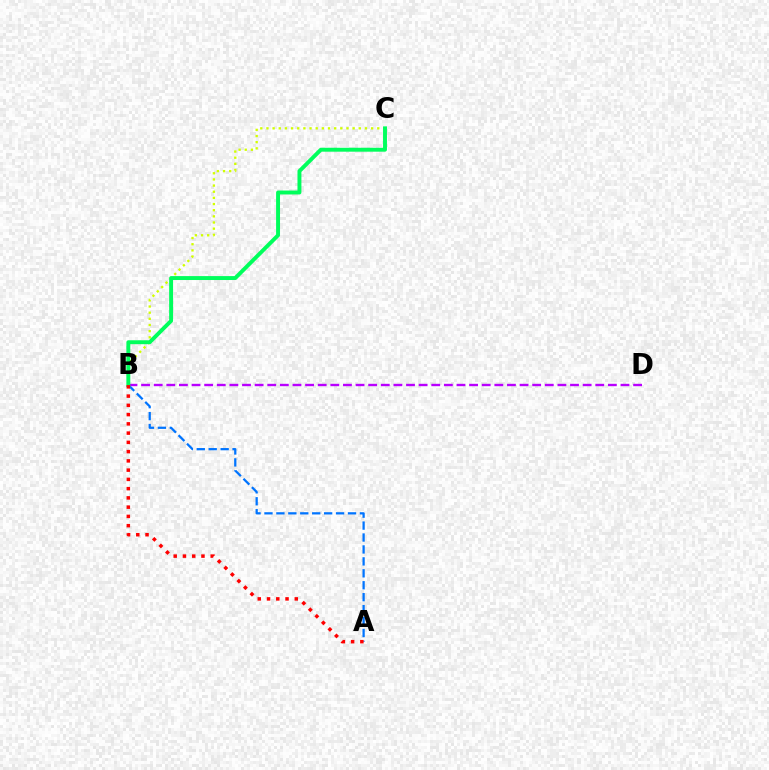{('B', 'C'): [{'color': '#d1ff00', 'line_style': 'dotted', 'thickness': 1.67}, {'color': '#00ff5c', 'line_style': 'solid', 'thickness': 2.83}], ('A', 'B'): [{'color': '#0074ff', 'line_style': 'dashed', 'thickness': 1.62}, {'color': '#ff0000', 'line_style': 'dotted', 'thickness': 2.51}], ('B', 'D'): [{'color': '#b900ff', 'line_style': 'dashed', 'thickness': 1.71}]}